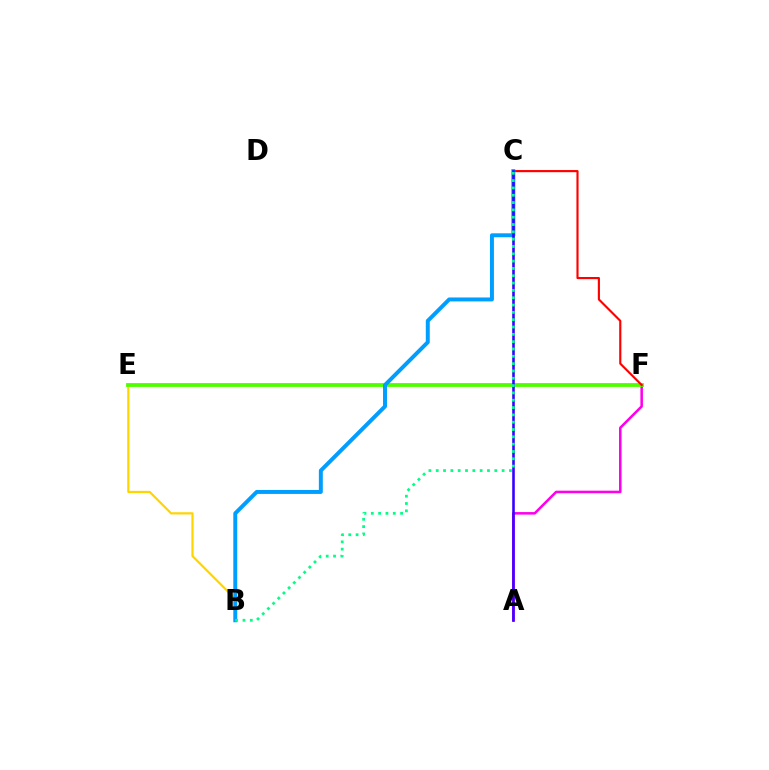{('A', 'F'): [{'color': '#ff00ed', 'line_style': 'solid', 'thickness': 1.83}], ('B', 'E'): [{'color': '#ffd500', 'line_style': 'solid', 'thickness': 1.58}], ('E', 'F'): [{'color': '#4fff00', 'line_style': 'solid', 'thickness': 2.75}], ('C', 'F'): [{'color': '#ff0000', 'line_style': 'solid', 'thickness': 1.54}], ('B', 'C'): [{'color': '#009eff', 'line_style': 'solid', 'thickness': 2.84}, {'color': '#00ff86', 'line_style': 'dotted', 'thickness': 1.99}], ('A', 'C'): [{'color': '#3700ff', 'line_style': 'solid', 'thickness': 1.87}]}